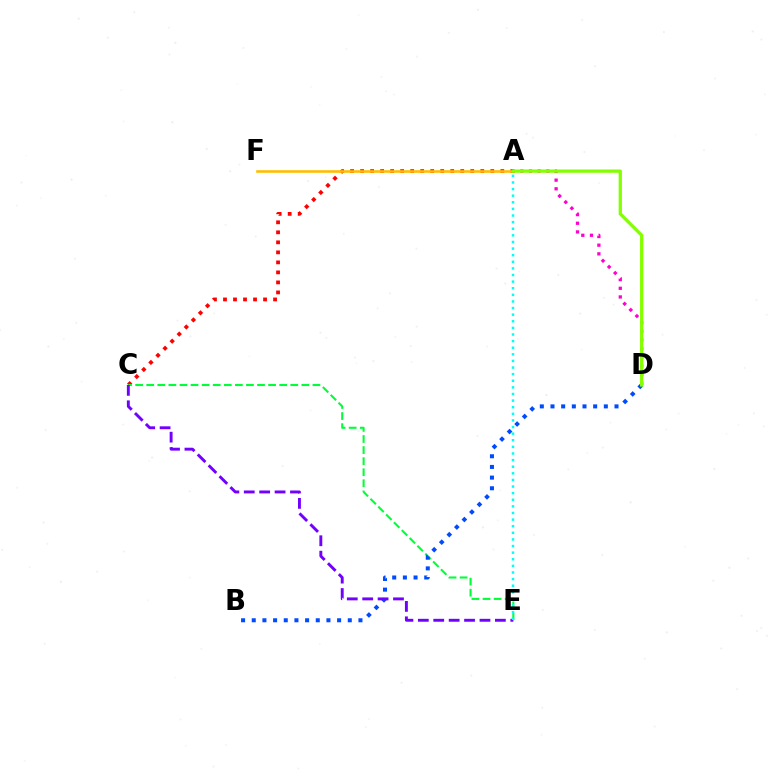{('A', 'C'): [{'color': '#ff0000', 'line_style': 'dotted', 'thickness': 2.72}], ('A', 'F'): [{'color': '#ffbd00', 'line_style': 'solid', 'thickness': 1.87}], ('A', 'D'): [{'color': '#ff00cf', 'line_style': 'dotted', 'thickness': 2.35}, {'color': '#84ff00', 'line_style': 'solid', 'thickness': 2.35}], ('C', 'E'): [{'color': '#00ff39', 'line_style': 'dashed', 'thickness': 1.51}, {'color': '#7200ff', 'line_style': 'dashed', 'thickness': 2.09}], ('B', 'D'): [{'color': '#004bff', 'line_style': 'dotted', 'thickness': 2.9}], ('A', 'E'): [{'color': '#00fff6', 'line_style': 'dotted', 'thickness': 1.8}]}